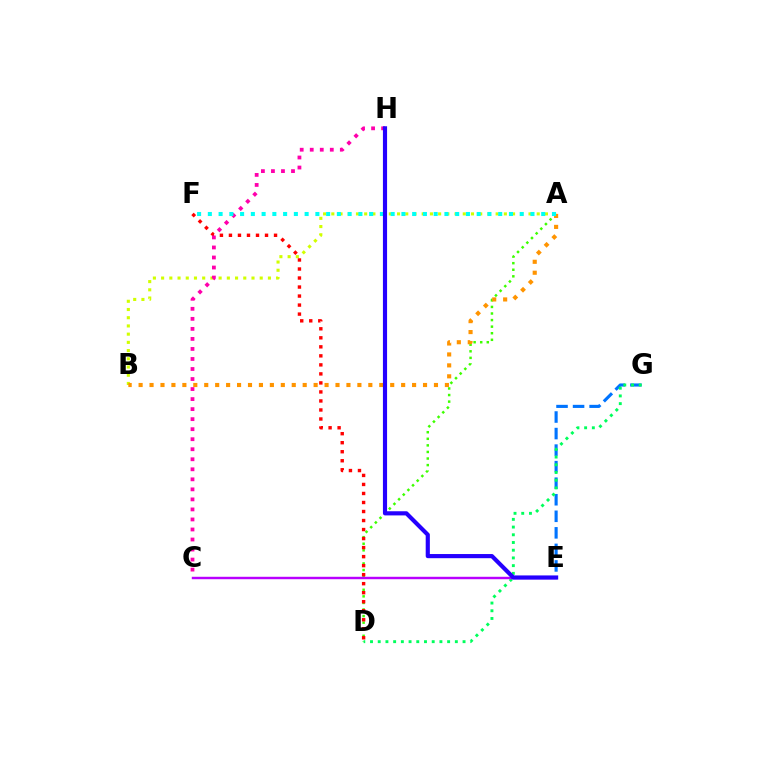{('E', 'G'): [{'color': '#0074ff', 'line_style': 'dashed', 'thickness': 2.25}], ('A', 'B'): [{'color': '#d1ff00', 'line_style': 'dotted', 'thickness': 2.23}, {'color': '#ff9400', 'line_style': 'dotted', 'thickness': 2.97}], ('A', 'D'): [{'color': '#3dff00', 'line_style': 'dotted', 'thickness': 1.79}], ('D', 'G'): [{'color': '#00ff5c', 'line_style': 'dotted', 'thickness': 2.1}], ('D', 'F'): [{'color': '#ff0000', 'line_style': 'dotted', 'thickness': 2.45}], ('C', 'H'): [{'color': '#ff00ac', 'line_style': 'dotted', 'thickness': 2.73}], ('A', 'F'): [{'color': '#00fff6', 'line_style': 'dotted', 'thickness': 2.92}], ('C', 'E'): [{'color': '#b900ff', 'line_style': 'solid', 'thickness': 1.75}], ('E', 'H'): [{'color': '#2500ff', 'line_style': 'solid', 'thickness': 2.99}]}